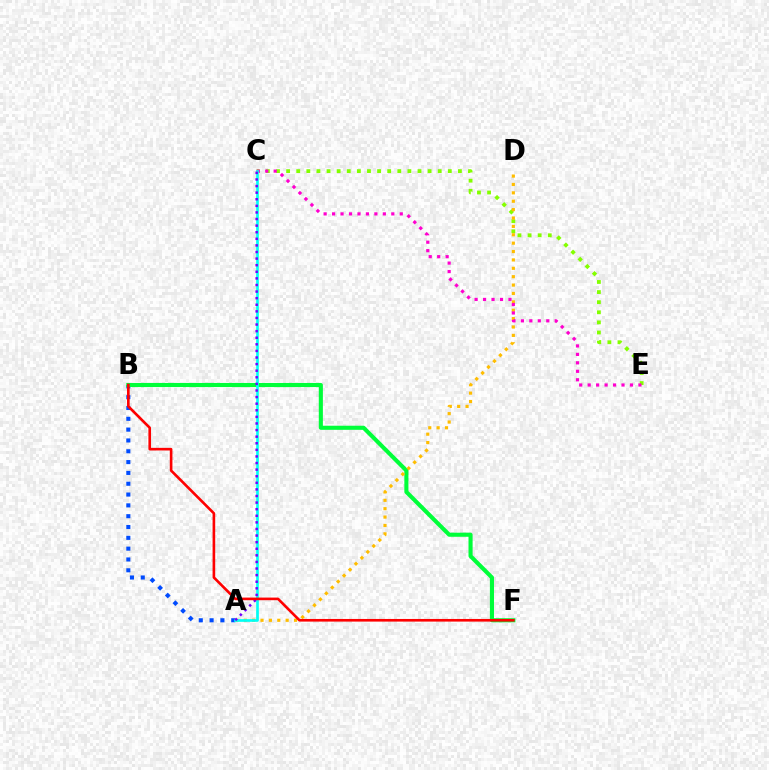{('A', 'B'): [{'color': '#004bff', 'line_style': 'dotted', 'thickness': 2.94}], ('B', 'F'): [{'color': '#00ff39', 'line_style': 'solid', 'thickness': 2.95}, {'color': '#ff0000', 'line_style': 'solid', 'thickness': 1.89}], ('C', 'E'): [{'color': '#84ff00', 'line_style': 'dotted', 'thickness': 2.75}, {'color': '#ff00cf', 'line_style': 'dotted', 'thickness': 2.3}], ('A', 'D'): [{'color': '#ffbd00', 'line_style': 'dotted', 'thickness': 2.28}], ('A', 'C'): [{'color': '#00fff6', 'line_style': 'solid', 'thickness': 1.92}, {'color': '#7200ff', 'line_style': 'dotted', 'thickness': 1.79}]}